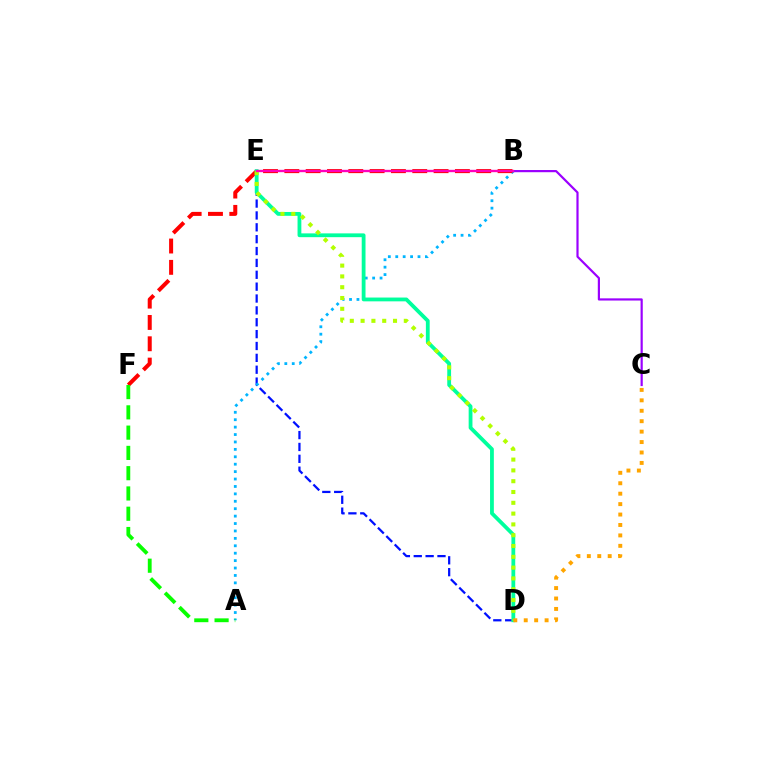{('D', 'E'): [{'color': '#0010ff', 'line_style': 'dashed', 'thickness': 1.61}, {'color': '#00ff9d', 'line_style': 'solid', 'thickness': 2.74}, {'color': '#b3ff00', 'line_style': 'dotted', 'thickness': 2.93}], ('A', 'B'): [{'color': '#00b5ff', 'line_style': 'dotted', 'thickness': 2.01}], ('B', 'F'): [{'color': '#ff0000', 'line_style': 'dashed', 'thickness': 2.9}], ('A', 'F'): [{'color': '#08ff00', 'line_style': 'dashed', 'thickness': 2.75}], ('B', 'C'): [{'color': '#9b00ff', 'line_style': 'solid', 'thickness': 1.58}], ('C', 'D'): [{'color': '#ffa500', 'line_style': 'dotted', 'thickness': 2.83}], ('B', 'E'): [{'color': '#ff00bd', 'line_style': 'solid', 'thickness': 1.69}]}